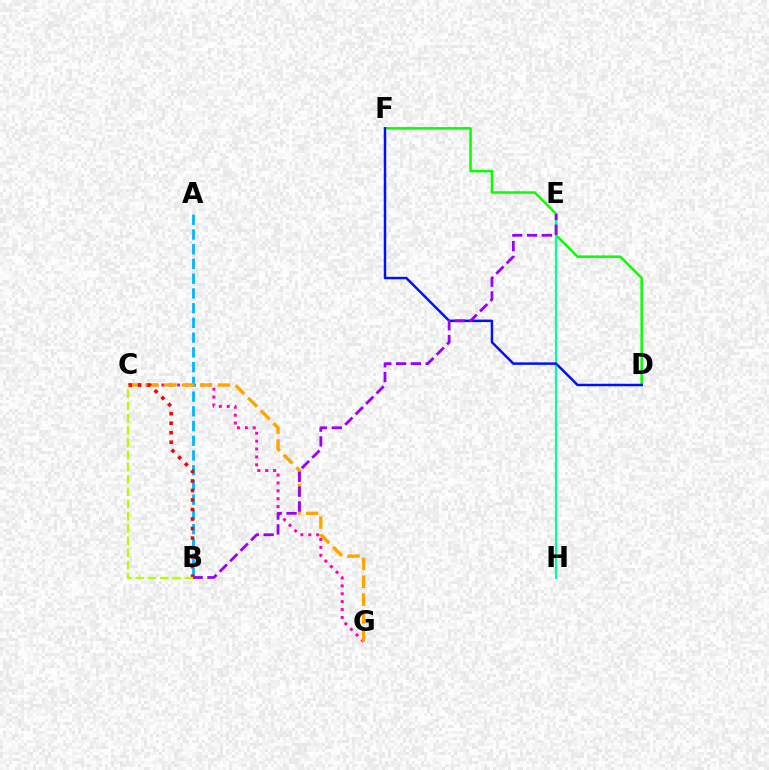{('C', 'G'): [{'color': '#ff00bd', 'line_style': 'dotted', 'thickness': 2.14}, {'color': '#ffa500', 'line_style': 'dashed', 'thickness': 2.43}], ('D', 'F'): [{'color': '#08ff00', 'line_style': 'solid', 'thickness': 1.79}, {'color': '#0010ff', 'line_style': 'solid', 'thickness': 1.78}], ('A', 'B'): [{'color': '#00b5ff', 'line_style': 'dashed', 'thickness': 2.0}], ('E', 'H'): [{'color': '#00ff9d', 'line_style': 'solid', 'thickness': 1.58}], ('B', 'E'): [{'color': '#9b00ff', 'line_style': 'dashed', 'thickness': 2.01}], ('B', 'C'): [{'color': '#ff0000', 'line_style': 'dotted', 'thickness': 2.59}, {'color': '#b3ff00', 'line_style': 'dashed', 'thickness': 1.66}]}